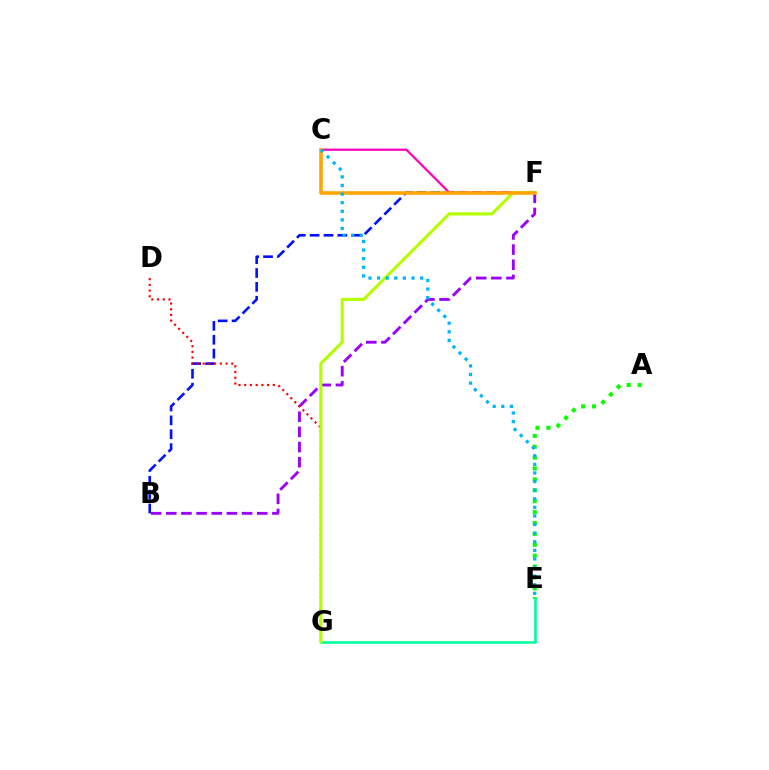{('B', 'F'): [{'color': '#0010ff', 'line_style': 'dashed', 'thickness': 1.88}, {'color': '#9b00ff', 'line_style': 'dashed', 'thickness': 2.06}], ('C', 'F'): [{'color': '#ff00bd', 'line_style': 'solid', 'thickness': 1.62}, {'color': '#ffa500', 'line_style': 'solid', 'thickness': 2.58}], ('A', 'E'): [{'color': '#08ff00', 'line_style': 'dotted', 'thickness': 2.96}], ('D', 'G'): [{'color': '#ff0000', 'line_style': 'dotted', 'thickness': 1.55}], ('E', 'G'): [{'color': '#00ff9d', 'line_style': 'solid', 'thickness': 1.88}], ('F', 'G'): [{'color': '#b3ff00', 'line_style': 'solid', 'thickness': 2.25}], ('C', 'E'): [{'color': '#00b5ff', 'line_style': 'dotted', 'thickness': 2.34}]}